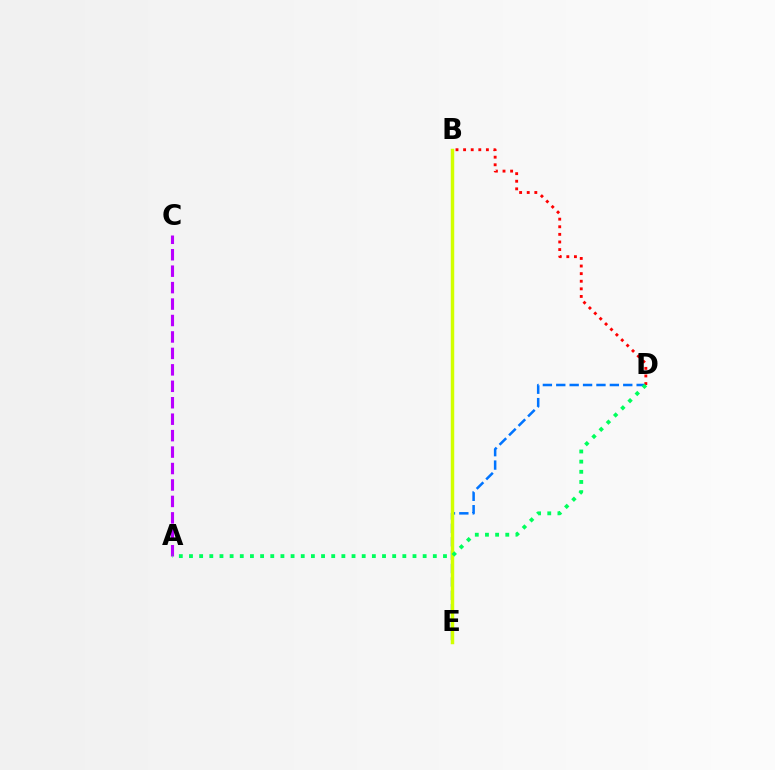{('D', 'E'): [{'color': '#0074ff', 'line_style': 'dashed', 'thickness': 1.82}], ('B', 'D'): [{'color': '#ff0000', 'line_style': 'dotted', 'thickness': 2.06}], ('B', 'E'): [{'color': '#d1ff00', 'line_style': 'solid', 'thickness': 2.49}], ('A', 'C'): [{'color': '#b900ff', 'line_style': 'dashed', 'thickness': 2.23}], ('A', 'D'): [{'color': '#00ff5c', 'line_style': 'dotted', 'thickness': 2.76}]}